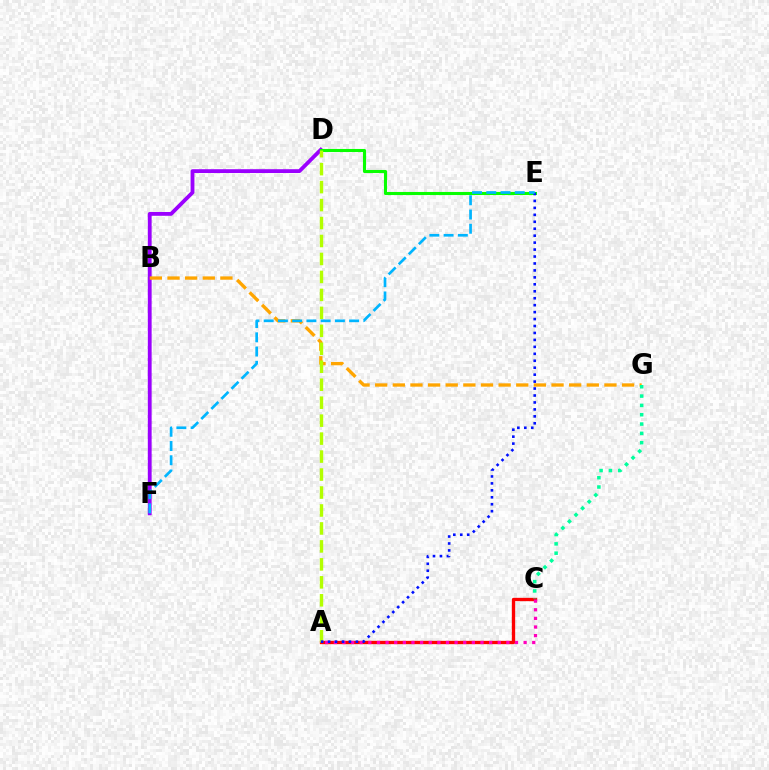{('D', 'F'): [{'color': '#9b00ff', 'line_style': 'solid', 'thickness': 2.75}], ('A', 'C'): [{'color': '#ff0000', 'line_style': 'solid', 'thickness': 2.39}, {'color': '#ff00bd', 'line_style': 'dotted', 'thickness': 2.34}], ('D', 'E'): [{'color': '#08ff00', 'line_style': 'solid', 'thickness': 2.22}], ('B', 'G'): [{'color': '#ffa500', 'line_style': 'dashed', 'thickness': 2.4}], ('C', 'G'): [{'color': '#00ff9d', 'line_style': 'dotted', 'thickness': 2.53}], ('A', 'D'): [{'color': '#b3ff00', 'line_style': 'dashed', 'thickness': 2.44}], ('A', 'E'): [{'color': '#0010ff', 'line_style': 'dotted', 'thickness': 1.89}], ('E', 'F'): [{'color': '#00b5ff', 'line_style': 'dashed', 'thickness': 1.93}]}